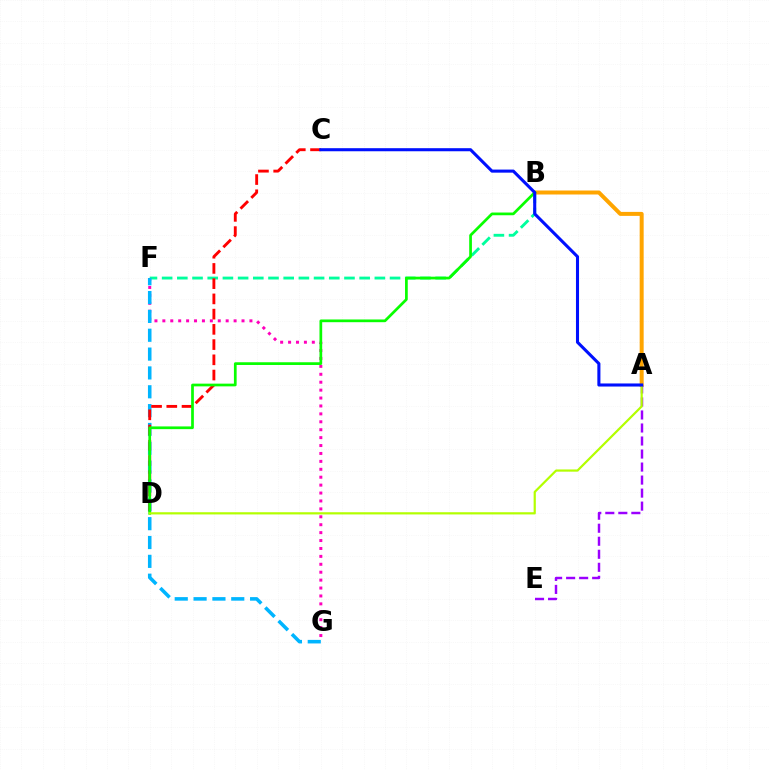{('F', 'G'): [{'color': '#ff00bd', 'line_style': 'dotted', 'thickness': 2.15}, {'color': '#00b5ff', 'line_style': 'dashed', 'thickness': 2.56}], ('B', 'F'): [{'color': '#00ff9d', 'line_style': 'dashed', 'thickness': 2.06}], ('A', 'B'): [{'color': '#ffa500', 'line_style': 'solid', 'thickness': 2.87}], ('C', 'D'): [{'color': '#ff0000', 'line_style': 'dashed', 'thickness': 2.07}], ('A', 'E'): [{'color': '#9b00ff', 'line_style': 'dashed', 'thickness': 1.77}], ('B', 'D'): [{'color': '#08ff00', 'line_style': 'solid', 'thickness': 1.96}], ('A', 'D'): [{'color': '#b3ff00', 'line_style': 'solid', 'thickness': 1.59}], ('A', 'C'): [{'color': '#0010ff', 'line_style': 'solid', 'thickness': 2.21}]}